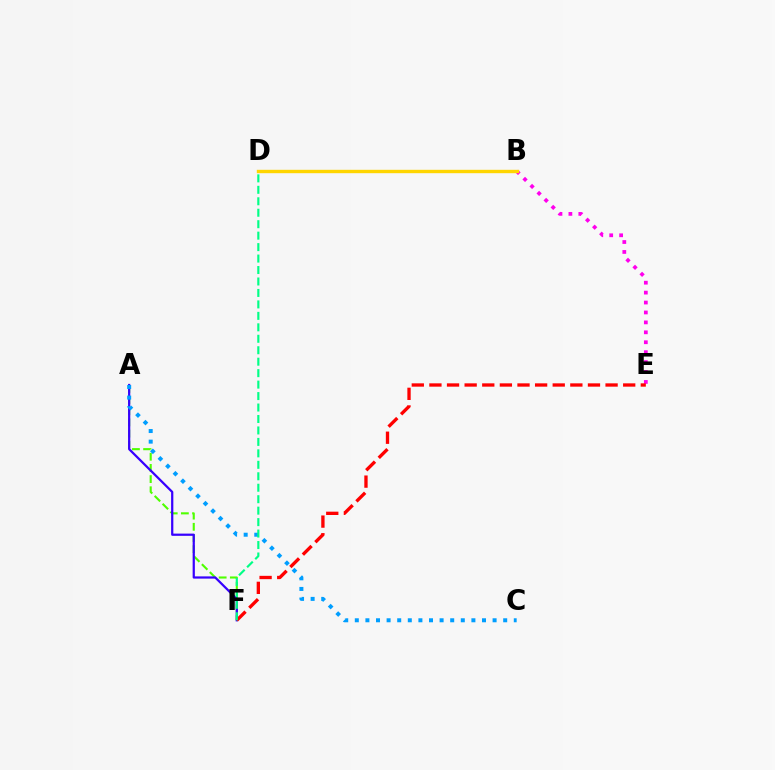{('A', 'F'): [{'color': '#4fff00', 'line_style': 'dashed', 'thickness': 1.52}, {'color': '#3700ff', 'line_style': 'solid', 'thickness': 1.61}], ('B', 'E'): [{'color': '#ff00ed', 'line_style': 'dotted', 'thickness': 2.7}], ('B', 'D'): [{'color': '#ffd500', 'line_style': 'solid', 'thickness': 2.43}], ('E', 'F'): [{'color': '#ff0000', 'line_style': 'dashed', 'thickness': 2.39}], ('A', 'C'): [{'color': '#009eff', 'line_style': 'dotted', 'thickness': 2.88}], ('D', 'F'): [{'color': '#00ff86', 'line_style': 'dashed', 'thickness': 1.56}]}